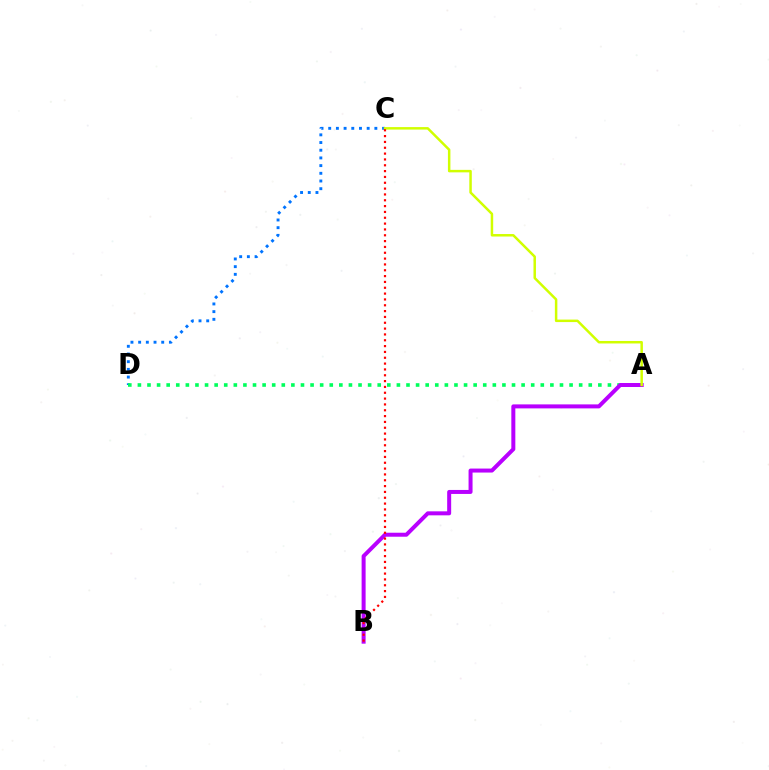{('C', 'D'): [{'color': '#0074ff', 'line_style': 'dotted', 'thickness': 2.09}], ('A', 'D'): [{'color': '#00ff5c', 'line_style': 'dotted', 'thickness': 2.61}], ('A', 'B'): [{'color': '#b900ff', 'line_style': 'solid', 'thickness': 2.88}], ('A', 'C'): [{'color': '#d1ff00', 'line_style': 'solid', 'thickness': 1.79}], ('B', 'C'): [{'color': '#ff0000', 'line_style': 'dotted', 'thickness': 1.58}]}